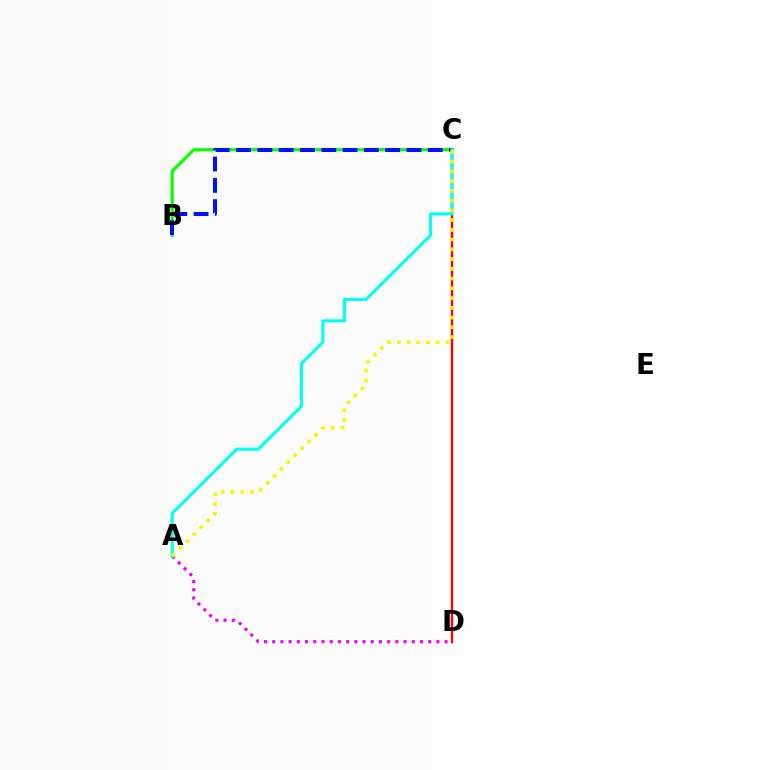{('A', 'D'): [{'color': '#ee00ff', 'line_style': 'dotted', 'thickness': 2.23}], ('B', 'C'): [{'color': '#08ff00', 'line_style': 'solid', 'thickness': 2.27}, {'color': '#0010ff', 'line_style': 'dashed', 'thickness': 2.89}], ('C', 'D'): [{'color': '#ff0000', 'line_style': 'solid', 'thickness': 1.71}], ('A', 'C'): [{'color': '#00fff6', 'line_style': 'solid', 'thickness': 2.23}, {'color': '#fcf500', 'line_style': 'dotted', 'thickness': 2.65}]}